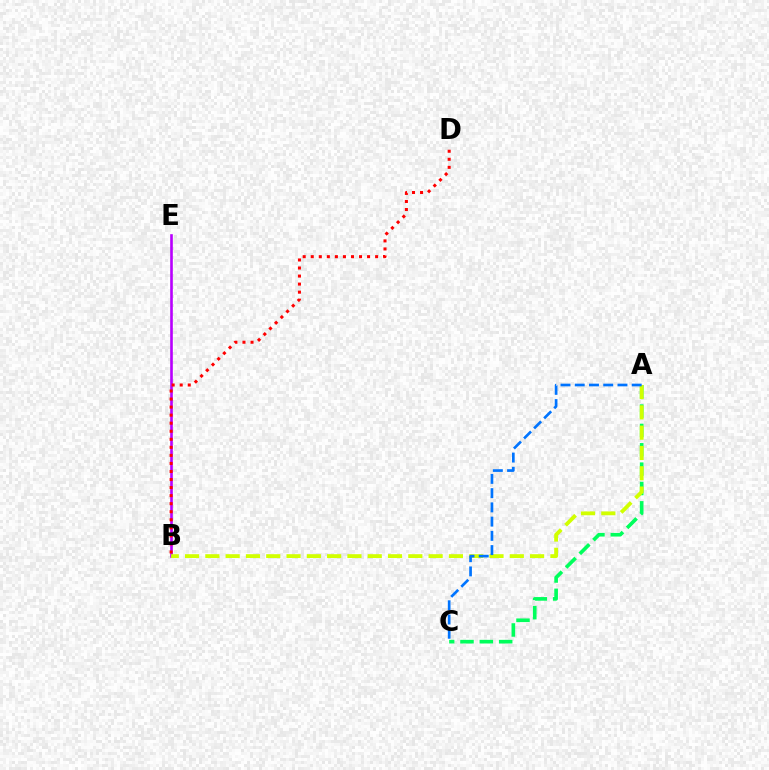{('A', 'C'): [{'color': '#00ff5c', 'line_style': 'dashed', 'thickness': 2.63}, {'color': '#0074ff', 'line_style': 'dashed', 'thickness': 1.93}], ('B', 'E'): [{'color': '#b900ff', 'line_style': 'solid', 'thickness': 1.89}], ('A', 'B'): [{'color': '#d1ff00', 'line_style': 'dashed', 'thickness': 2.76}], ('B', 'D'): [{'color': '#ff0000', 'line_style': 'dotted', 'thickness': 2.19}]}